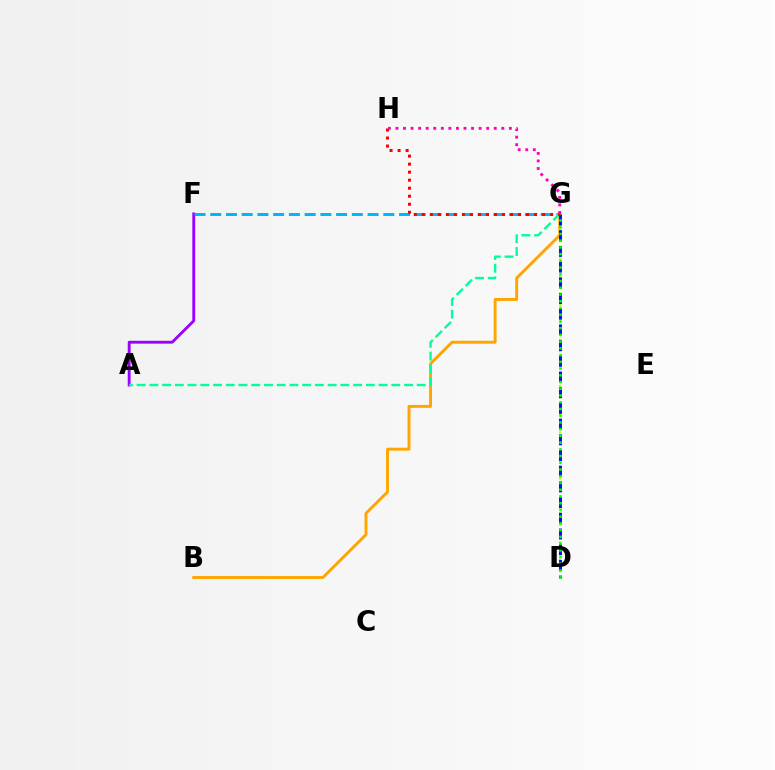{('B', 'G'): [{'color': '#ffa500', 'line_style': 'solid', 'thickness': 2.1}], ('A', 'F'): [{'color': '#9b00ff', 'line_style': 'solid', 'thickness': 2.06}], ('F', 'G'): [{'color': '#00b5ff', 'line_style': 'dashed', 'thickness': 2.14}], ('D', 'G'): [{'color': '#b3ff00', 'line_style': 'dotted', 'thickness': 1.57}, {'color': '#0010ff', 'line_style': 'dashed', 'thickness': 2.13}, {'color': '#08ff00', 'line_style': 'dotted', 'thickness': 1.83}], ('A', 'G'): [{'color': '#00ff9d', 'line_style': 'dashed', 'thickness': 1.73}], ('G', 'H'): [{'color': '#ff0000', 'line_style': 'dotted', 'thickness': 2.18}, {'color': '#ff00bd', 'line_style': 'dotted', 'thickness': 2.05}]}